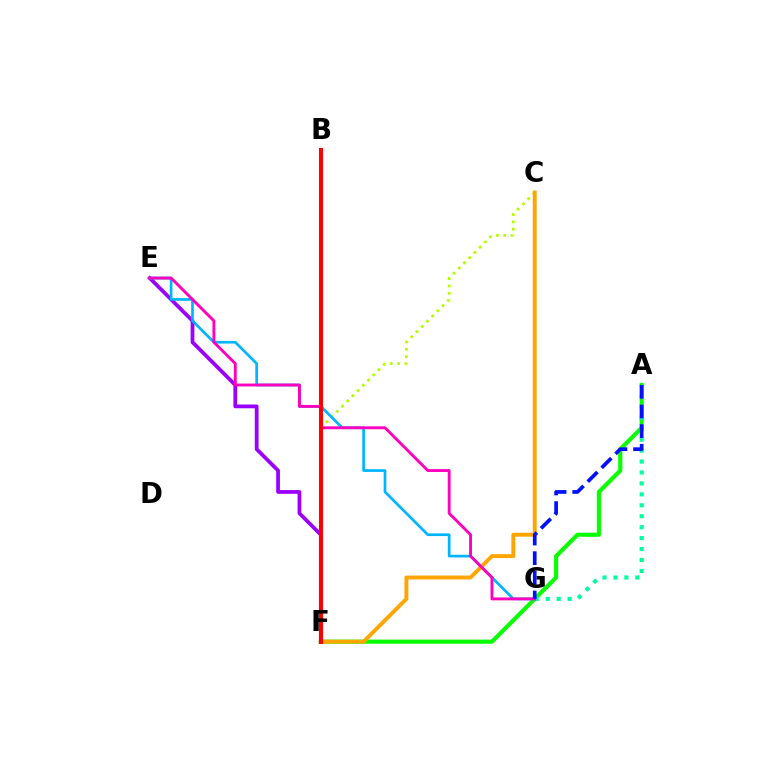{('C', 'F'): [{'color': '#b3ff00', 'line_style': 'dotted', 'thickness': 2.0}, {'color': '#ffa500', 'line_style': 'solid', 'thickness': 2.81}], ('E', 'F'): [{'color': '#9b00ff', 'line_style': 'solid', 'thickness': 2.71}], ('A', 'F'): [{'color': '#08ff00', 'line_style': 'solid', 'thickness': 2.98}], ('A', 'G'): [{'color': '#00ff9d', 'line_style': 'dotted', 'thickness': 2.97}, {'color': '#0010ff', 'line_style': 'dashed', 'thickness': 2.67}], ('E', 'G'): [{'color': '#00b5ff', 'line_style': 'solid', 'thickness': 1.94}, {'color': '#ff00bd', 'line_style': 'solid', 'thickness': 2.07}], ('B', 'F'): [{'color': '#ff0000', 'line_style': 'solid', 'thickness': 2.93}]}